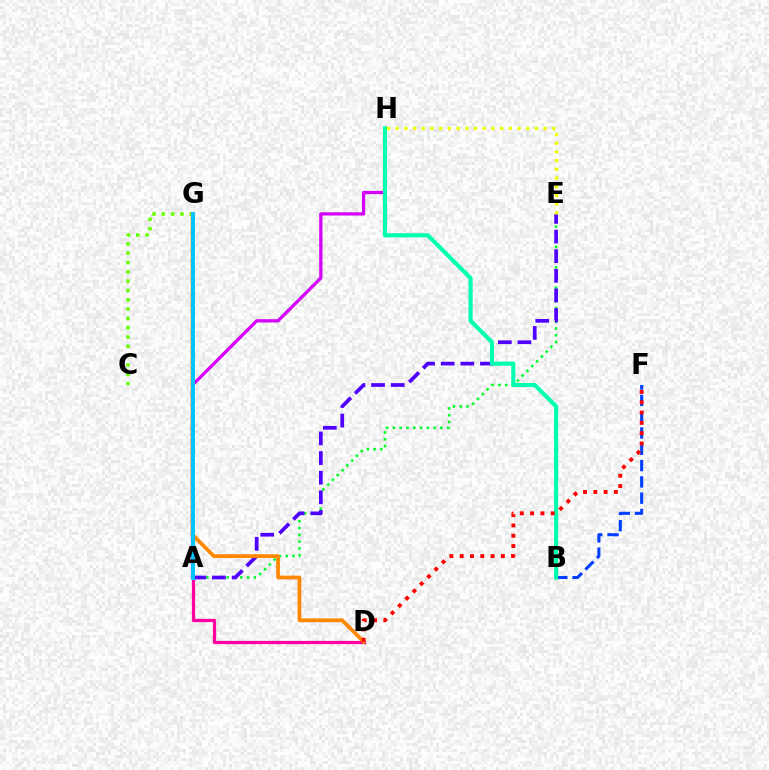{('B', 'F'): [{'color': '#003fff', 'line_style': 'dashed', 'thickness': 2.21}], ('A', 'E'): [{'color': '#00ff27', 'line_style': 'dotted', 'thickness': 1.84}, {'color': '#4f00ff', 'line_style': 'dashed', 'thickness': 2.67}], ('A', 'H'): [{'color': '#d600ff', 'line_style': 'solid', 'thickness': 2.35}], ('C', 'G'): [{'color': '#66ff00', 'line_style': 'dotted', 'thickness': 2.53}], ('B', 'H'): [{'color': '#00ffaf', 'line_style': 'solid', 'thickness': 2.98}], ('E', 'H'): [{'color': '#eeff00', 'line_style': 'dotted', 'thickness': 2.36}], ('A', 'D'): [{'color': '#ff00a0', 'line_style': 'solid', 'thickness': 2.34}], ('D', 'G'): [{'color': '#ff8800', 'line_style': 'solid', 'thickness': 2.69}], ('D', 'F'): [{'color': '#ff0000', 'line_style': 'dotted', 'thickness': 2.8}], ('A', 'G'): [{'color': '#00c7ff', 'line_style': 'solid', 'thickness': 2.83}]}